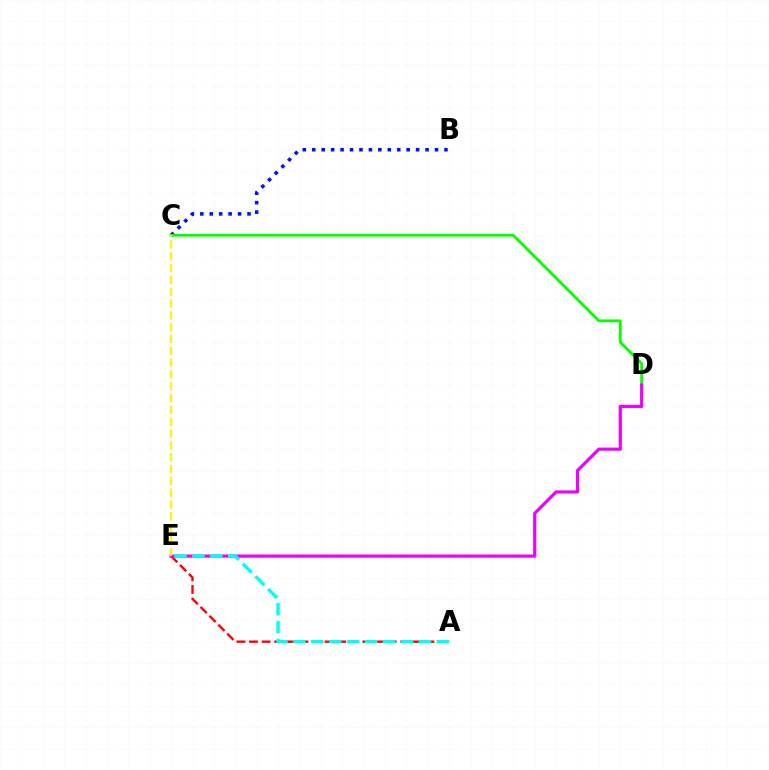{('B', 'C'): [{'color': '#0010ff', 'line_style': 'dotted', 'thickness': 2.57}], ('C', 'D'): [{'color': '#08ff00', 'line_style': 'solid', 'thickness': 2.03}], ('A', 'E'): [{'color': '#ff0000', 'line_style': 'dashed', 'thickness': 1.71}, {'color': '#00fff6', 'line_style': 'dashed', 'thickness': 2.44}], ('D', 'E'): [{'color': '#ee00ff', 'line_style': 'solid', 'thickness': 2.29}], ('C', 'E'): [{'color': '#fcf500', 'line_style': 'dashed', 'thickness': 1.61}]}